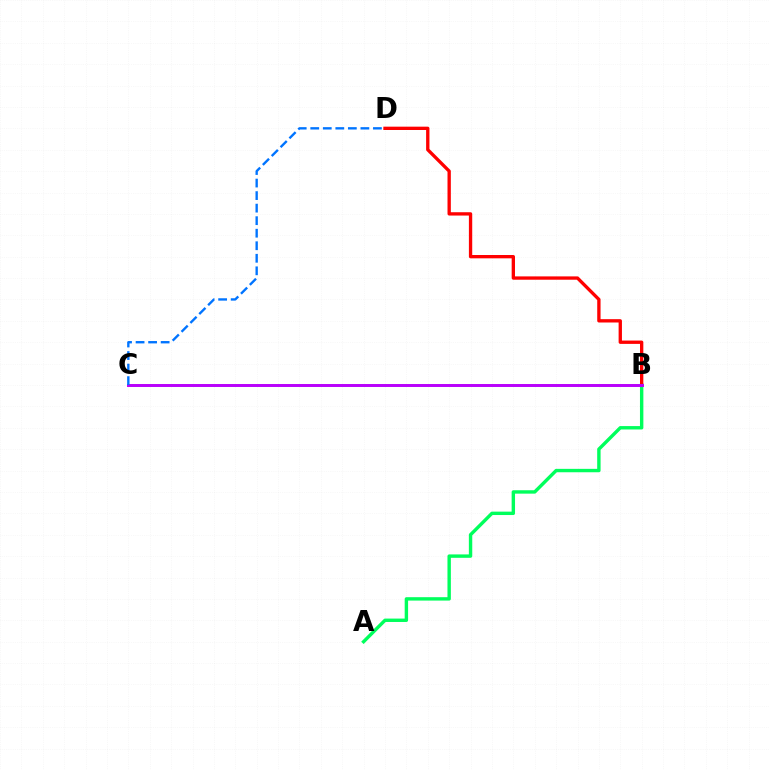{('A', 'B'): [{'color': '#00ff5c', 'line_style': 'solid', 'thickness': 2.45}], ('B', 'D'): [{'color': '#ff0000', 'line_style': 'solid', 'thickness': 2.4}], ('B', 'C'): [{'color': '#d1ff00', 'line_style': 'solid', 'thickness': 2.09}, {'color': '#b900ff', 'line_style': 'solid', 'thickness': 2.12}], ('C', 'D'): [{'color': '#0074ff', 'line_style': 'dashed', 'thickness': 1.7}]}